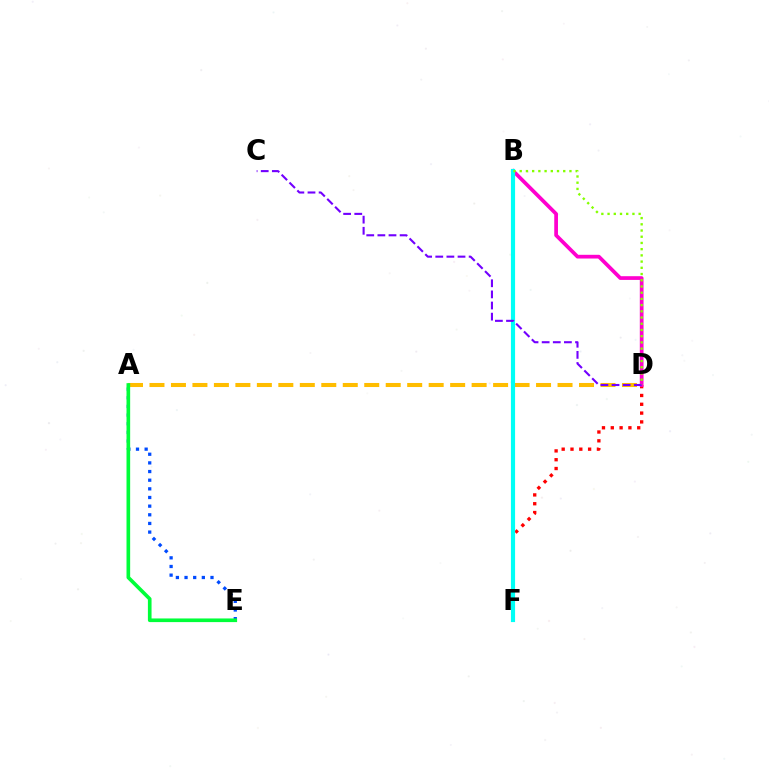{('D', 'F'): [{'color': '#ff0000', 'line_style': 'dotted', 'thickness': 2.39}], ('A', 'D'): [{'color': '#ffbd00', 'line_style': 'dashed', 'thickness': 2.92}], ('B', 'D'): [{'color': '#ff00cf', 'line_style': 'solid', 'thickness': 2.68}, {'color': '#84ff00', 'line_style': 'dotted', 'thickness': 1.69}], ('B', 'F'): [{'color': '#00fff6', 'line_style': 'solid', 'thickness': 2.99}], ('A', 'E'): [{'color': '#004bff', 'line_style': 'dotted', 'thickness': 2.35}, {'color': '#00ff39', 'line_style': 'solid', 'thickness': 2.63}], ('C', 'D'): [{'color': '#7200ff', 'line_style': 'dashed', 'thickness': 1.51}]}